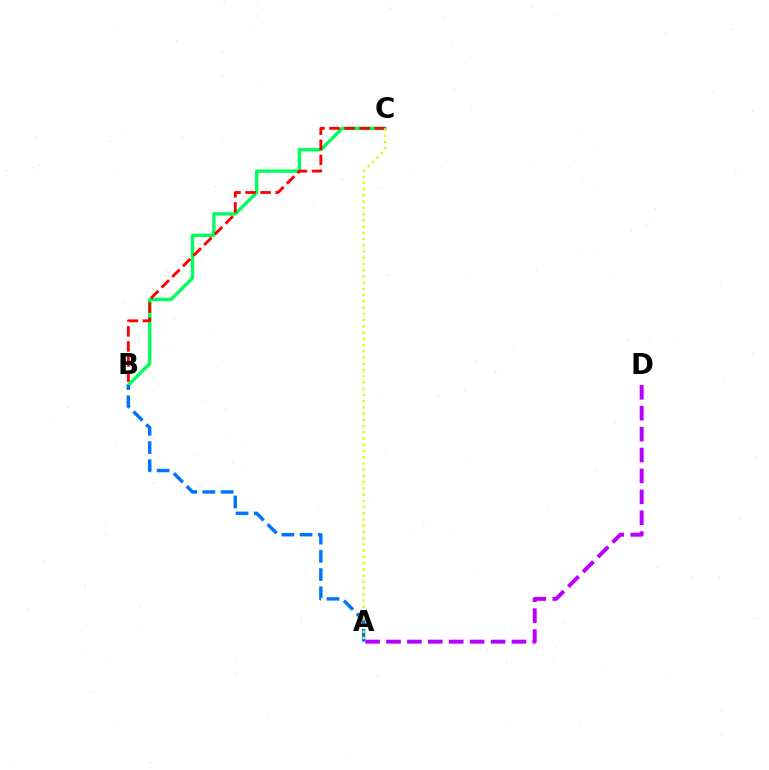{('B', 'C'): [{'color': '#00ff5c', 'line_style': 'solid', 'thickness': 2.44}, {'color': '#ff0000', 'line_style': 'dashed', 'thickness': 2.05}], ('A', 'B'): [{'color': '#0074ff', 'line_style': 'dashed', 'thickness': 2.47}], ('A', 'D'): [{'color': '#b900ff', 'line_style': 'dashed', 'thickness': 2.84}], ('A', 'C'): [{'color': '#d1ff00', 'line_style': 'dotted', 'thickness': 1.69}]}